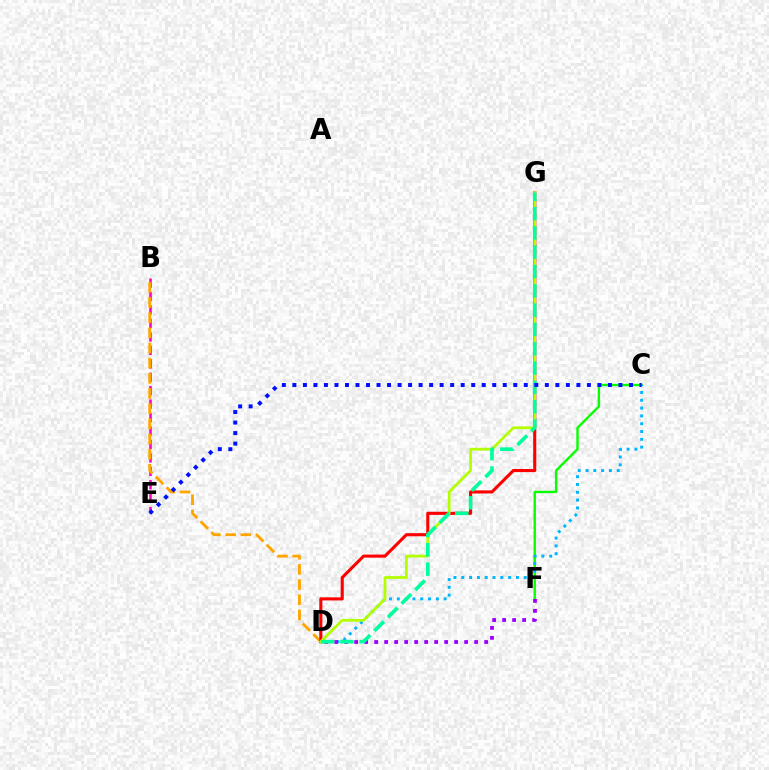{('B', 'E'): [{'color': '#ff00bd', 'line_style': 'dashed', 'thickness': 1.83}], ('B', 'D'): [{'color': '#ffa500', 'line_style': 'dashed', 'thickness': 2.06}], ('C', 'F'): [{'color': '#08ff00', 'line_style': 'solid', 'thickness': 1.73}], ('C', 'D'): [{'color': '#00b5ff', 'line_style': 'dotted', 'thickness': 2.12}], ('D', 'G'): [{'color': '#ff0000', 'line_style': 'solid', 'thickness': 2.23}, {'color': '#b3ff00', 'line_style': 'solid', 'thickness': 1.97}, {'color': '#00ff9d', 'line_style': 'dashed', 'thickness': 2.62}], ('D', 'F'): [{'color': '#9b00ff', 'line_style': 'dotted', 'thickness': 2.72}], ('C', 'E'): [{'color': '#0010ff', 'line_style': 'dotted', 'thickness': 2.86}]}